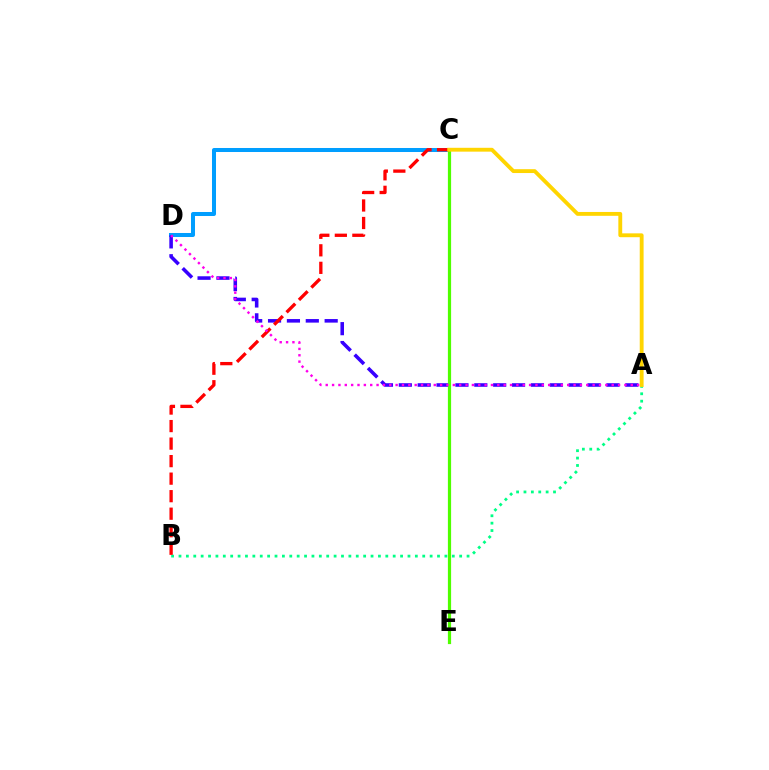{('A', 'B'): [{'color': '#00ff86', 'line_style': 'dotted', 'thickness': 2.01}], ('C', 'D'): [{'color': '#009eff', 'line_style': 'solid', 'thickness': 2.89}], ('A', 'D'): [{'color': '#3700ff', 'line_style': 'dashed', 'thickness': 2.56}, {'color': '#ff00ed', 'line_style': 'dotted', 'thickness': 1.73}], ('C', 'E'): [{'color': '#4fff00', 'line_style': 'solid', 'thickness': 2.31}], ('B', 'C'): [{'color': '#ff0000', 'line_style': 'dashed', 'thickness': 2.38}], ('A', 'C'): [{'color': '#ffd500', 'line_style': 'solid', 'thickness': 2.77}]}